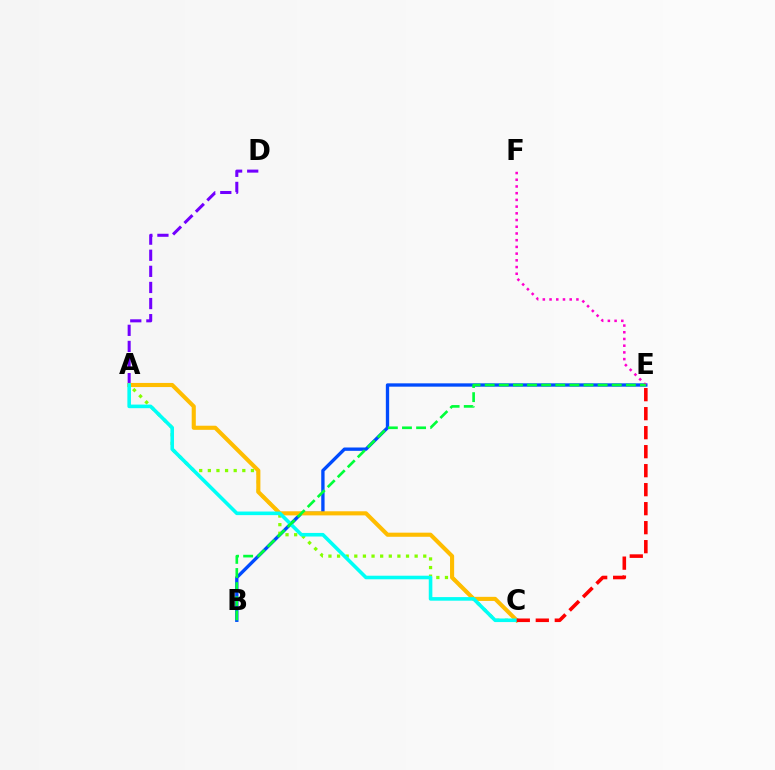{('A', 'D'): [{'color': '#7200ff', 'line_style': 'dashed', 'thickness': 2.19}], ('B', 'E'): [{'color': '#004bff', 'line_style': 'solid', 'thickness': 2.4}, {'color': '#00ff39', 'line_style': 'dashed', 'thickness': 1.92}], ('E', 'F'): [{'color': '#ff00cf', 'line_style': 'dotted', 'thickness': 1.82}], ('A', 'C'): [{'color': '#84ff00', 'line_style': 'dotted', 'thickness': 2.34}, {'color': '#ffbd00', 'line_style': 'solid', 'thickness': 2.96}, {'color': '#00fff6', 'line_style': 'solid', 'thickness': 2.58}], ('C', 'E'): [{'color': '#ff0000', 'line_style': 'dashed', 'thickness': 2.58}]}